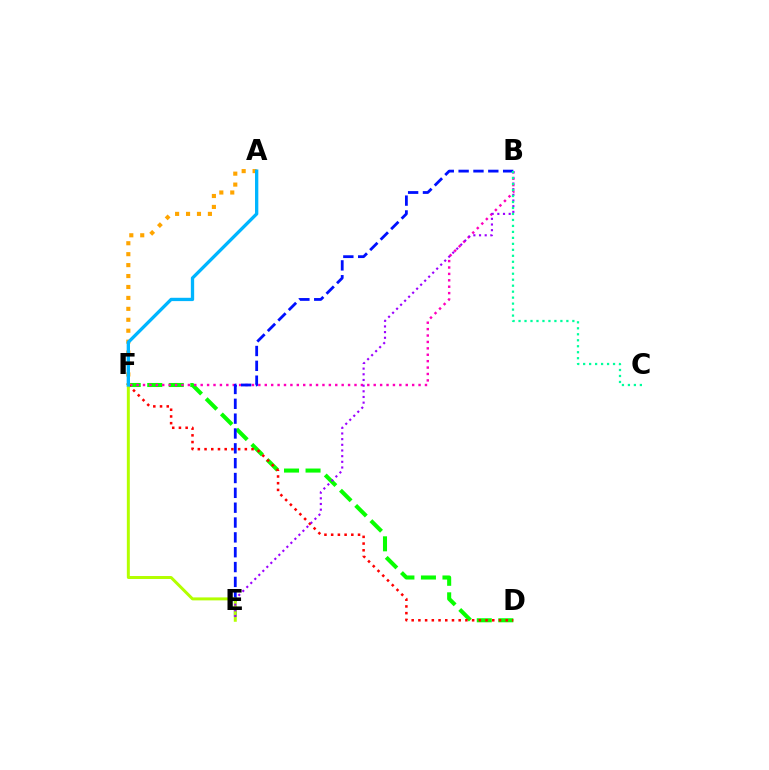{('D', 'F'): [{'color': '#08ff00', 'line_style': 'dashed', 'thickness': 2.92}, {'color': '#ff0000', 'line_style': 'dotted', 'thickness': 1.82}], ('B', 'F'): [{'color': '#ff00bd', 'line_style': 'dotted', 'thickness': 1.74}], ('B', 'E'): [{'color': '#0010ff', 'line_style': 'dashed', 'thickness': 2.02}, {'color': '#9b00ff', 'line_style': 'dotted', 'thickness': 1.54}], ('E', 'F'): [{'color': '#b3ff00', 'line_style': 'solid', 'thickness': 2.14}], ('A', 'F'): [{'color': '#ffa500', 'line_style': 'dotted', 'thickness': 2.97}, {'color': '#00b5ff', 'line_style': 'solid', 'thickness': 2.38}], ('B', 'C'): [{'color': '#00ff9d', 'line_style': 'dotted', 'thickness': 1.62}]}